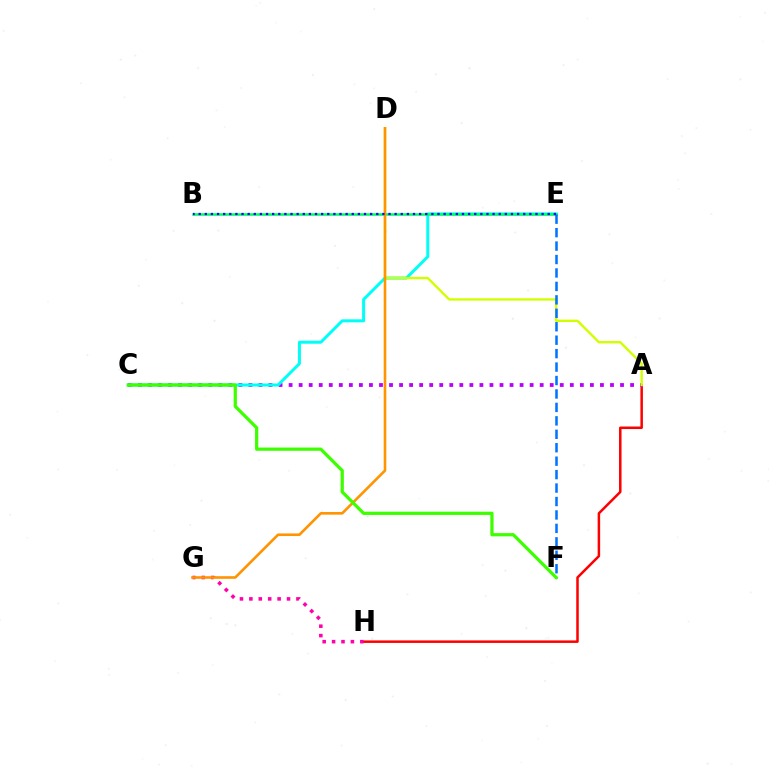{('A', 'H'): [{'color': '#ff0000', 'line_style': 'solid', 'thickness': 1.8}], ('A', 'C'): [{'color': '#b900ff', 'line_style': 'dotted', 'thickness': 2.73}], ('G', 'H'): [{'color': '#ff00ac', 'line_style': 'dotted', 'thickness': 2.56}], ('C', 'E'): [{'color': '#00fff6', 'line_style': 'solid', 'thickness': 2.16}], ('B', 'E'): [{'color': '#00ff5c', 'line_style': 'solid', 'thickness': 1.84}, {'color': '#2500ff', 'line_style': 'dotted', 'thickness': 1.66}], ('A', 'D'): [{'color': '#d1ff00', 'line_style': 'solid', 'thickness': 1.71}], ('D', 'G'): [{'color': '#ff9400', 'line_style': 'solid', 'thickness': 1.88}], ('E', 'F'): [{'color': '#0074ff', 'line_style': 'dashed', 'thickness': 1.83}], ('C', 'F'): [{'color': '#3dff00', 'line_style': 'solid', 'thickness': 2.33}]}